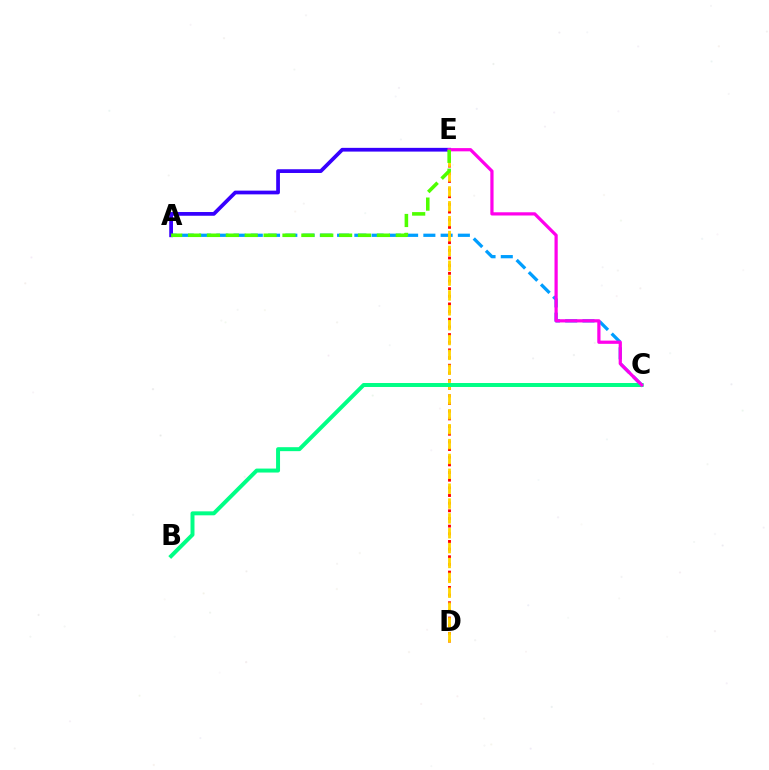{('A', 'C'): [{'color': '#009eff', 'line_style': 'dashed', 'thickness': 2.34}], ('D', 'E'): [{'color': '#ff0000', 'line_style': 'dotted', 'thickness': 2.08}, {'color': '#ffd500', 'line_style': 'dashed', 'thickness': 2.02}], ('A', 'E'): [{'color': '#3700ff', 'line_style': 'solid', 'thickness': 2.69}, {'color': '#4fff00', 'line_style': 'dashed', 'thickness': 2.57}], ('B', 'C'): [{'color': '#00ff86', 'line_style': 'solid', 'thickness': 2.86}], ('C', 'E'): [{'color': '#ff00ed', 'line_style': 'solid', 'thickness': 2.32}]}